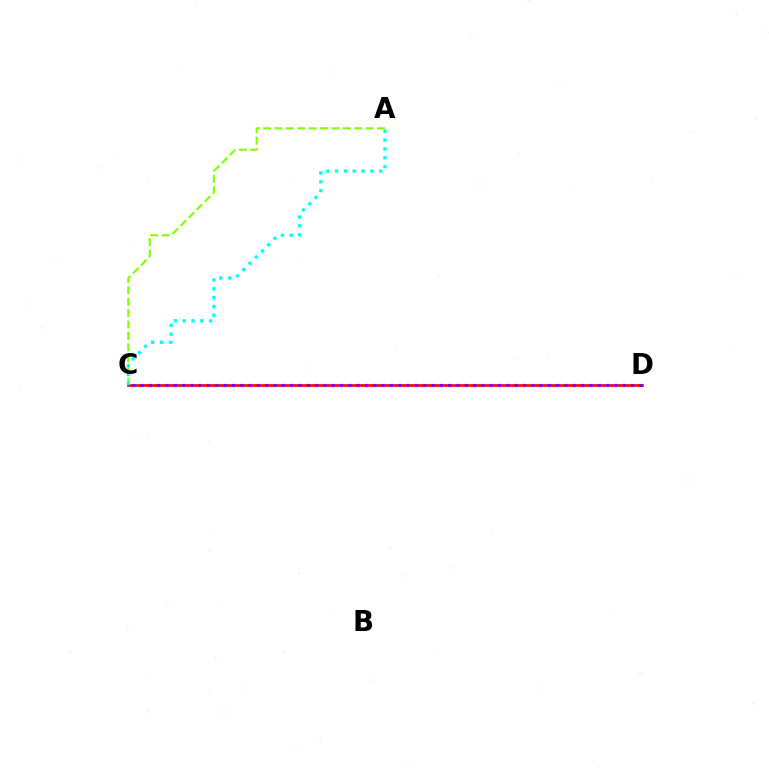{('C', 'D'): [{'color': '#ff0000', 'line_style': 'solid', 'thickness': 1.91}, {'color': '#7200ff', 'line_style': 'dotted', 'thickness': 2.26}], ('A', 'C'): [{'color': '#84ff00', 'line_style': 'dashed', 'thickness': 1.55}, {'color': '#00fff6', 'line_style': 'dotted', 'thickness': 2.4}]}